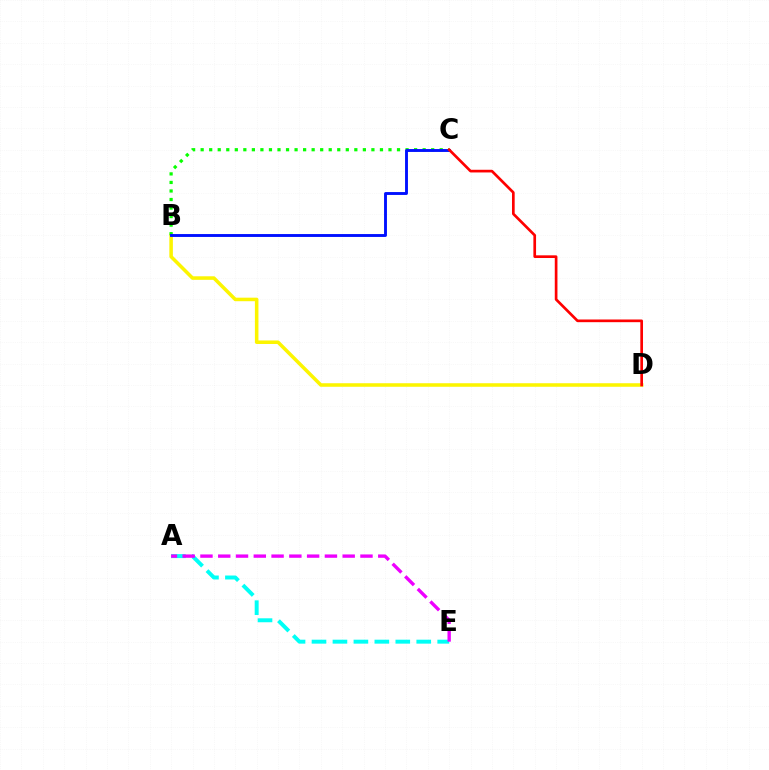{('B', 'D'): [{'color': '#fcf500', 'line_style': 'solid', 'thickness': 2.55}], ('B', 'C'): [{'color': '#08ff00', 'line_style': 'dotted', 'thickness': 2.32}, {'color': '#0010ff', 'line_style': 'solid', 'thickness': 2.08}], ('A', 'E'): [{'color': '#00fff6', 'line_style': 'dashed', 'thickness': 2.85}, {'color': '#ee00ff', 'line_style': 'dashed', 'thickness': 2.42}], ('C', 'D'): [{'color': '#ff0000', 'line_style': 'solid', 'thickness': 1.93}]}